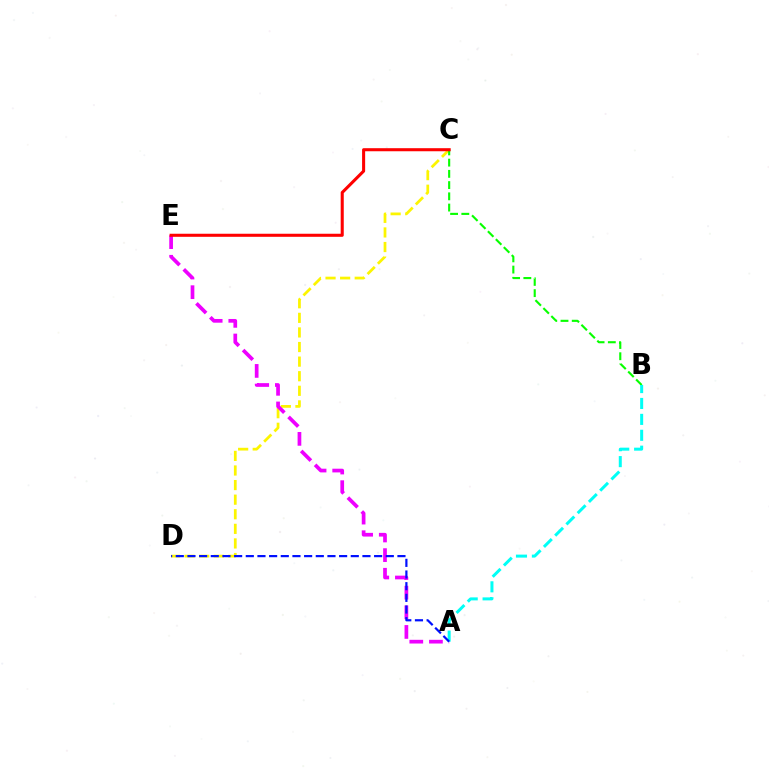{('C', 'D'): [{'color': '#fcf500', 'line_style': 'dashed', 'thickness': 1.98}], ('A', 'E'): [{'color': '#ee00ff', 'line_style': 'dashed', 'thickness': 2.67}], ('B', 'C'): [{'color': '#08ff00', 'line_style': 'dashed', 'thickness': 1.53}], ('A', 'B'): [{'color': '#00fff6', 'line_style': 'dashed', 'thickness': 2.16}], ('A', 'D'): [{'color': '#0010ff', 'line_style': 'dashed', 'thickness': 1.58}], ('C', 'E'): [{'color': '#ff0000', 'line_style': 'solid', 'thickness': 2.2}]}